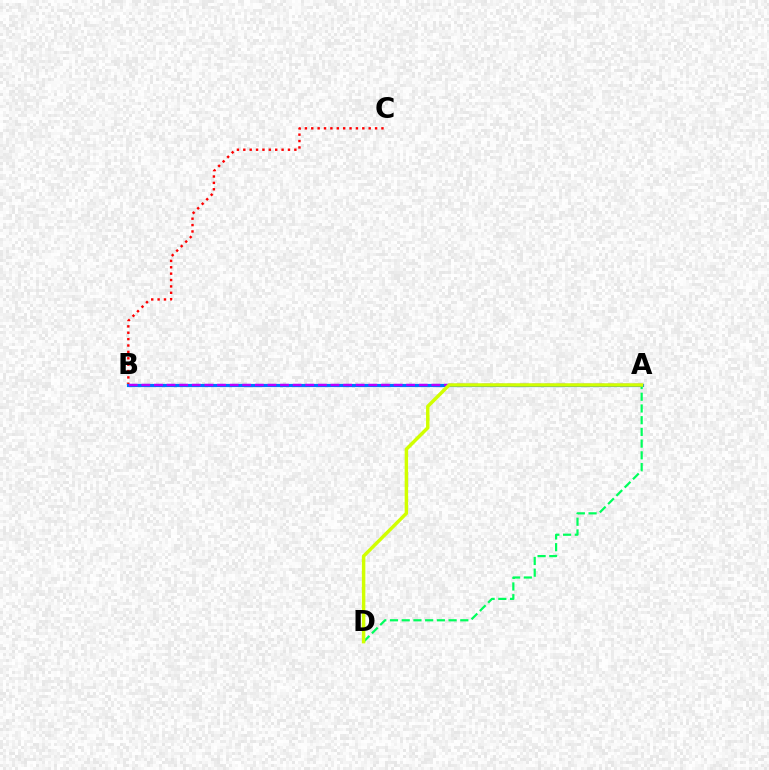{('B', 'C'): [{'color': '#ff0000', 'line_style': 'dotted', 'thickness': 1.73}], ('A', 'B'): [{'color': '#0074ff', 'line_style': 'solid', 'thickness': 2.28}, {'color': '#b900ff', 'line_style': 'dashed', 'thickness': 1.71}], ('A', 'D'): [{'color': '#00ff5c', 'line_style': 'dashed', 'thickness': 1.59}, {'color': '#d1ff00', 'line_style': 'solid', 'thickness': 2.49}]}